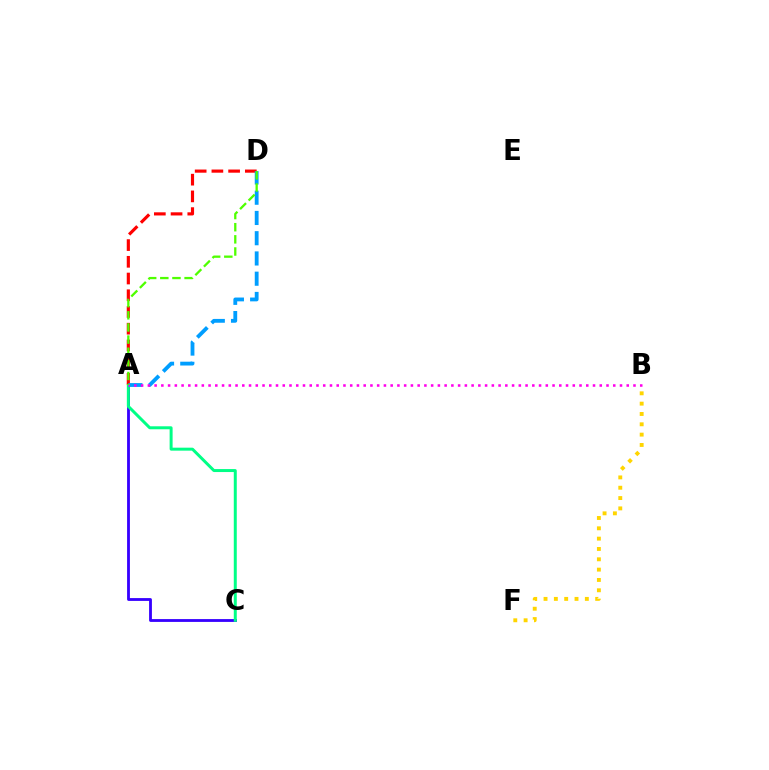{('A', 'C'): [{'color': '#3700ff', 'line_style': 'solid', 'thickness': 2.03}, {'color': '#00ff86', 'line_style': 'solid', 'thickness': 2.15}], ('B', 'F'): [{'color': '#ffd500', 'line_style': 'dotted', 'thickness': 2.81}], ('A', 'D'): [{'color': '#ff0000', 'line_style': 'dashed', 'thickness': 2.27}, {'color': '#009eff', 'line_style': 'dashed', 'thickness': 2.75}, {'color': '#4fff00', 'line_style': 'dashed', 'thickness': 1.65}], ('A', 'B'): [{'color': '#ff00ed', 'line_style': 'dotted', 'thickness': 1.83}]}